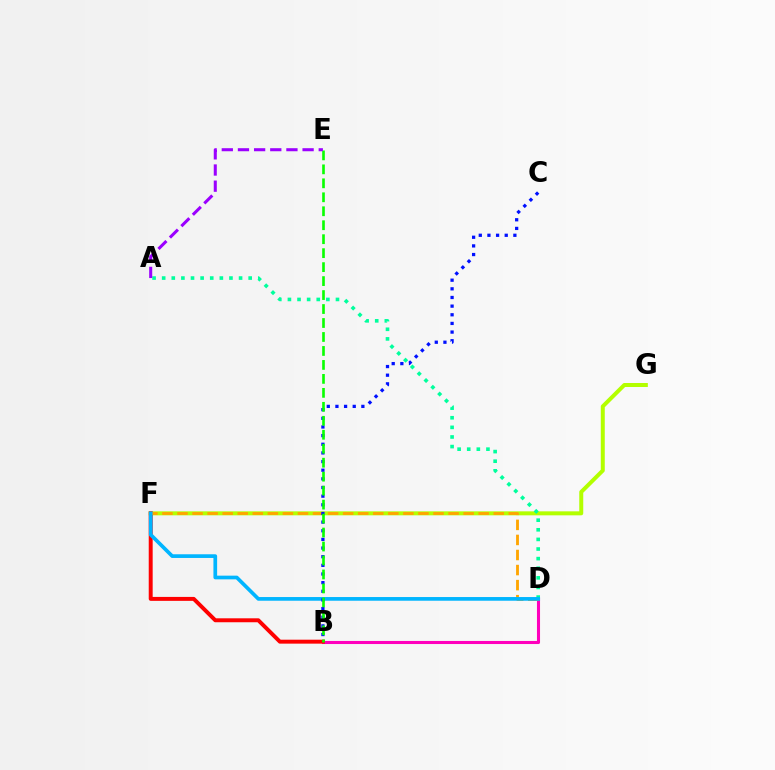{('F', 'G'): [{'color': '#b3ff00', 'line_style': 'solid', 'thickness': 2.87}], ('B', 'D'): [{'color': '#ff00bd', 'line_style': 'solid', 'thickness': 2.21}], ('A', 'D'): [{'color': '#00ff9d', 'line_style': 'dotted', 'thickness': 2.61}], ('B', 'F'): [{'color': '#ff0000', 'line_style': 'solid', 'thickness': 2.84}], ('D', 'F'): [{'color': '#ffa500', 'line_style': 'dashed', 'thickness': 2.05}, {'color': '#00b5ff', 'line_style': 'solid', 'thickness': 2.66}], ('B', 'C'): [{'color': '#0010ff', 'line_style': 'dotted', 'thickness': 2.35}], ('B', 'E'): [{'color': '#08ff00', 'line_style': 'dashed', 'thickness': 1.9}], ('A', 'E'): [{'color': '#9b00ff', 'line_style': 'dashed', 'thickness': 2.2}]}